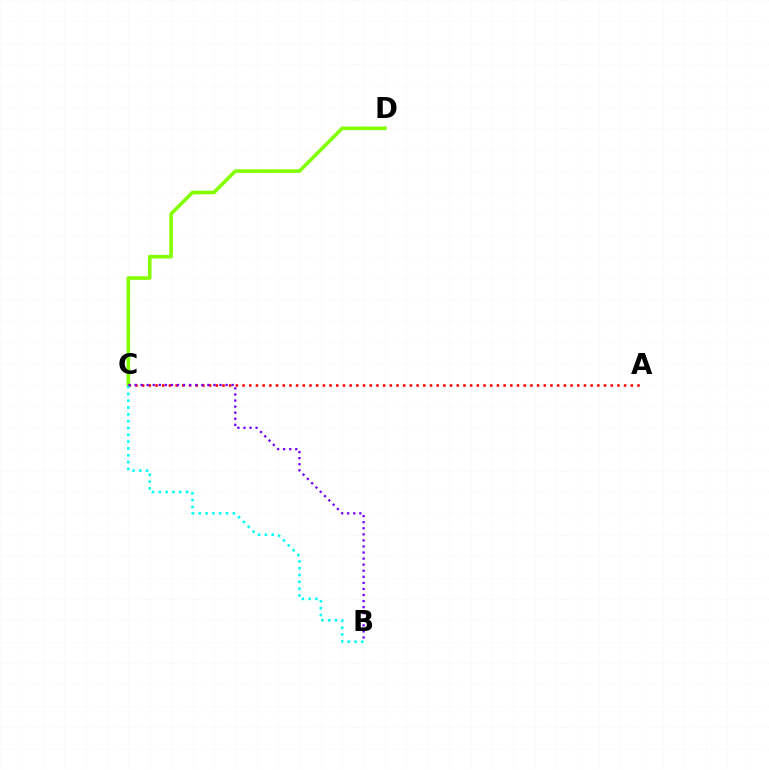{('C', 'D'): [{'color': '#84ff00', 'line_style': 'solid', 'thickness': 2.6}], ('A', 'C'): [{'color': '#ff0000', 'line_style': 'dotted', 'thickness': 1.82}], ('B', 'C'): [{'color': '#00fff6', 'line_style': 'dotted', 'thickness': 1.85}, {'color': '#7200ff', 'line_style': 'dotted', 'thickness': 1.65}]}